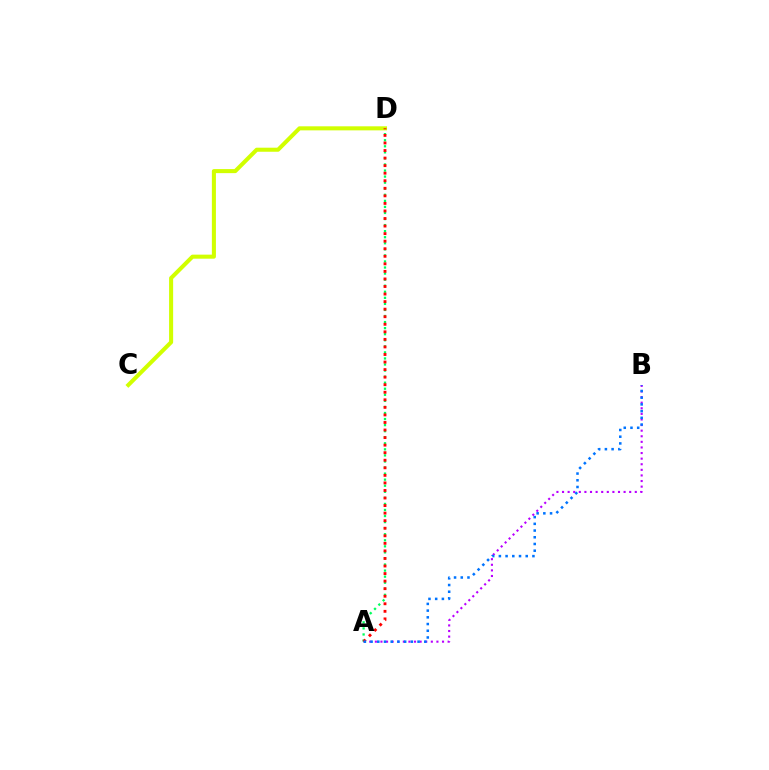{('A', 'D'): [{'color': '#00ff5c', 'line_style': 'dotted', 'thickness': 1.65}, {'color': '#ff0000', 'line_style': 'dotted', 'thickness': 2.05}], ('A', 'B'): [{'color': '#b900ff', 'line_style': 'dotted', 'thickness': 1.52}, {'color': '#0074ff', 'line_style': 'dotted', 'thickness': 1.82}], ('C', 'D'): [{'color': '#d1ff00', 'line_style': 'solid', 'thickness': 2.92}]}